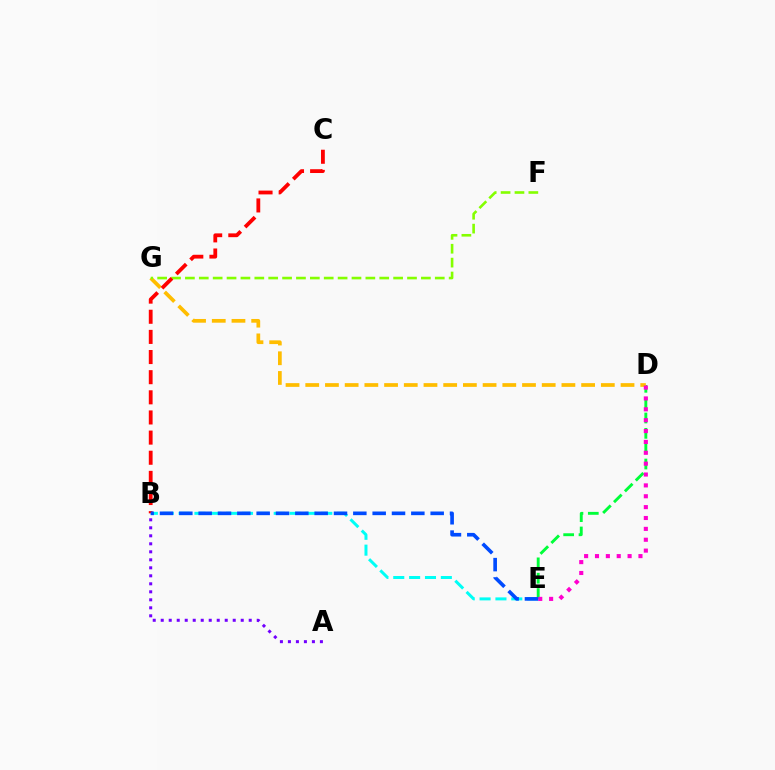{('D', 'E'): [{'color': '#00ff39', 'line_style': 'dashed', 'thickness': 2.08}, {'color': '#ff00cf', 'line_style': 'dotted', 'thickness': 2.95}], ('B', 'E'): [{'color': '#00fff6', 'line_style': 'dashed', 'thickness': 2.15}, {'color': '#004bff', 'line_style': 'dashed', 'thickness': 2.63}], ('A', 'B'): [{'color': '#7200ff', 'line_style': 'dotted', 'thickness': 2.17}], ('D', 'G'): [{'color': '#ffbd00', 'line_style': 'dashed', 'thickness': 2.68}], ('F', 'G'): [{'color': '#84ff00', 'line_style': 'dashed', 'thickness': 1.89}], ('B', 'C'): [{'color': '#ff0000', 'line_style': 'dashed', 'thickness': 2.74}]}